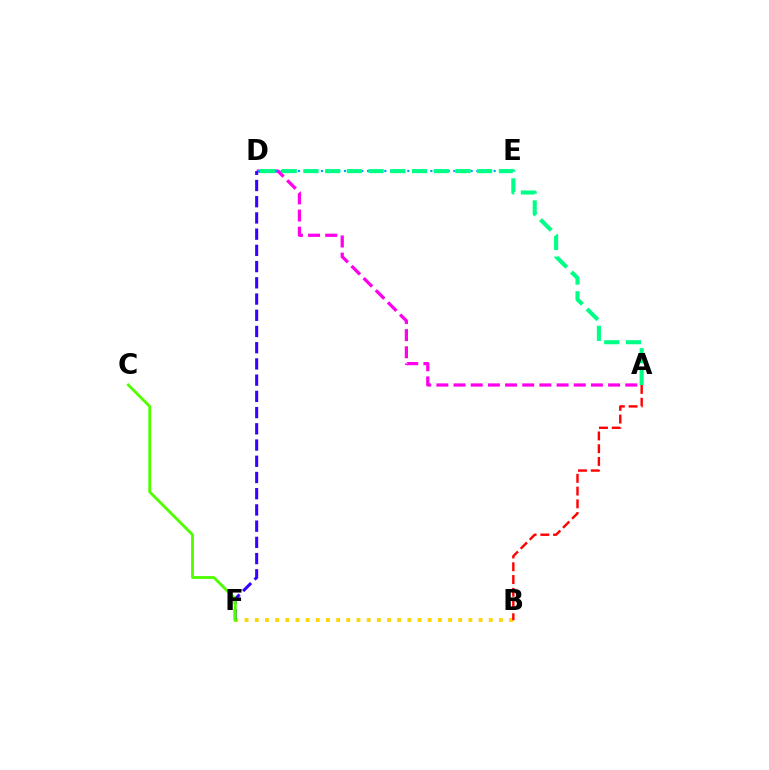{('A', 'D'): [{'color': '#ff00ed', 'line_style': 'dashed', 'thickness': 2.33}, {'color': '#00ff86', 'line_style': 'dashed', 'thickness': 2.95}], ('B', 'F'): [{'color': '#ffd500', 'line_style': 'dotted', 'thickness': 2.76}], ('A', 'B'): [{'color': '#ff0000', 'line_style': 'dashed', 'thickness': 1.73}], ('D', 'E'): [{'color': '#009eff', 'line_style': 'dotted', 'thickness': 1.56}], ('D', 'F'): [{'color': '#3700ff', 'line_style': 'dashed', 'thickness': 2.2}], ('C', 'F'): [{'color': '#4fff00', 'line_style': 'solid', 'thickness': 2.04}]}